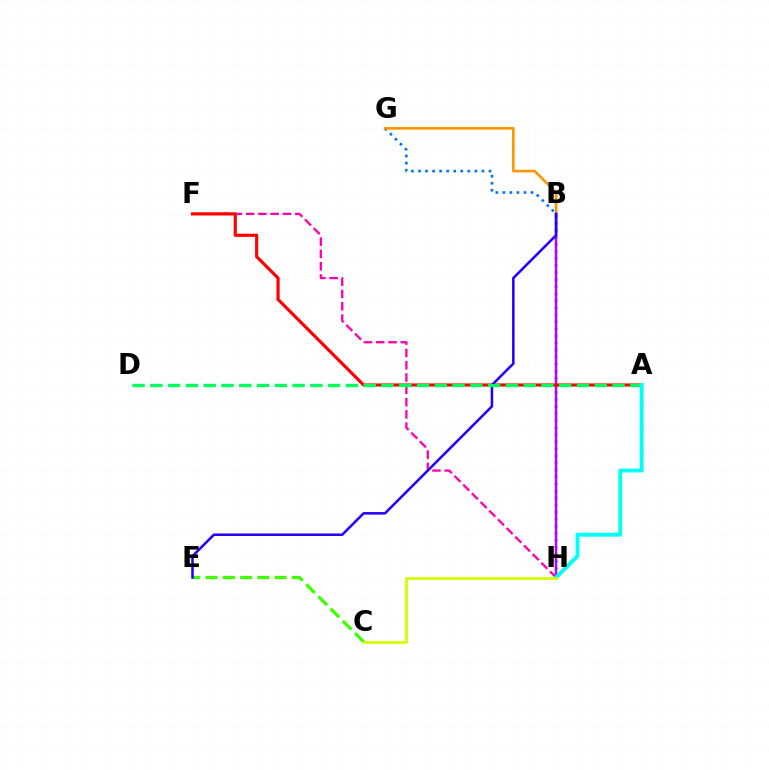{('F', 'H'): [{'color': '#ff00ac', 'line_style': 'dashed', 'thickness': 1.67}], ('C', 'E'): [{'color': '#3dff00', 'line_style': 'dashed', 'thickness': 2.34}], ('G', 'H'): [{'color': '#0074ff', 'line_style': 'dotted', 'thickness': 1.91}], ('B', 'G'): [{'color': '#ff9400', 'line_style': 'solid', 'thickness': 1.88}], ('B', 'H'): [{'color': '#b900ff', 'line_style': 'solid', 'thickness': 1.75}], ('A', 'F'): [{'color': '#ff0000', 'line_style': 'solid', 'thickness': 2.28}], ('B', 'E'): [{'color': '#2500ff', 'line_style': 'solid', 'thickness': 1.82}], ('A', 'D'): [{'color': '#00ff5c', 'line_style': 'dashed', 'thickness': 2.41}], ('A', 'H'): [{'color': '#00fff6', 'line_style': 'solid', 'thickness': 2.81}], ('C', 'H'): [{'color': '#d1ff00', 'line_style': 'solid', 'thickness': 1.98}]}